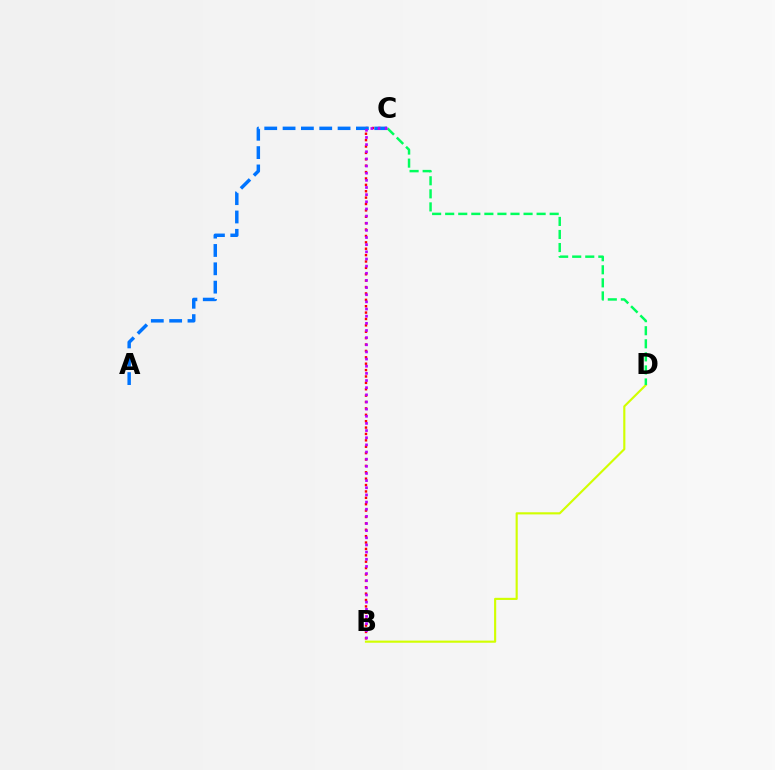{('B', 'D'): [{'color': '#d1ff00', 'line_style': 'solid', 'thickness': 1.54}], ('B', 'C'): [{'color': '#ff0000', 'line_style': 'dotted', 'thickness': 1.74}, {'color': '#b900ff', 'line_style': 'dotted', 'thickness': 1.94}], ('A', 'C'): [{'color': '#0074ff', 'line_style': 'dashed', 'thickness': 2.49}], ('C', 'D'): [{'color': '#00ff5c', 'line_style': 'dashed', 'thickness': 1.77}]}